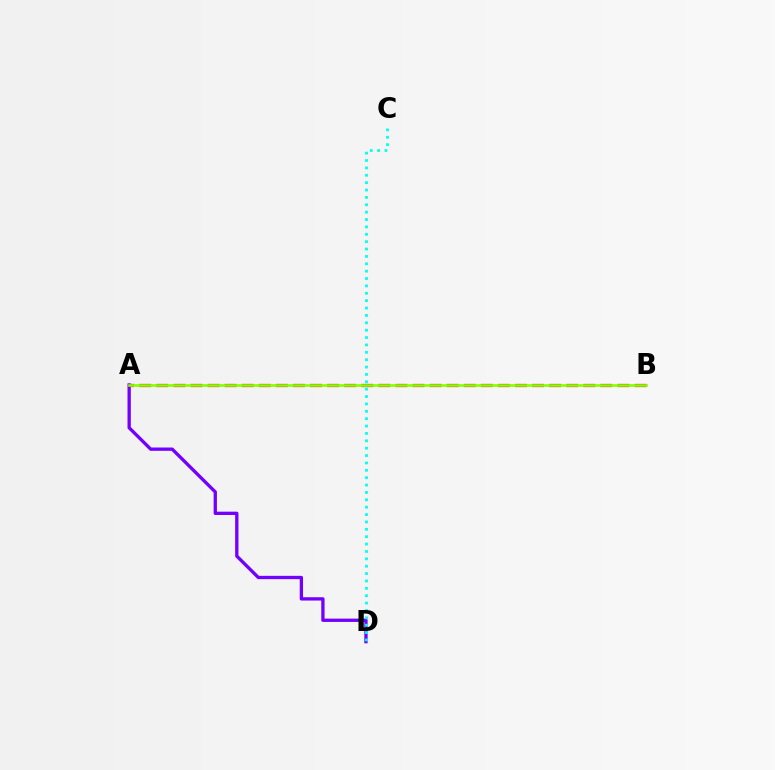{('A', 'B'): [{'color': '#ff0000', 'line_style': 'dashed', 'thickness': 2.32}, {'color': '#84ff00', 'line_style': 'solid', 'thickness': 1.88}], ('A', 'D'): [{'color': '#7200ff', 'line_style': 'solid', 'thickness': 2.38}], ('C', 'D'): [{'color': '#00fff6', 'line_style': 'dotted', 'thickness': 2.0}]}